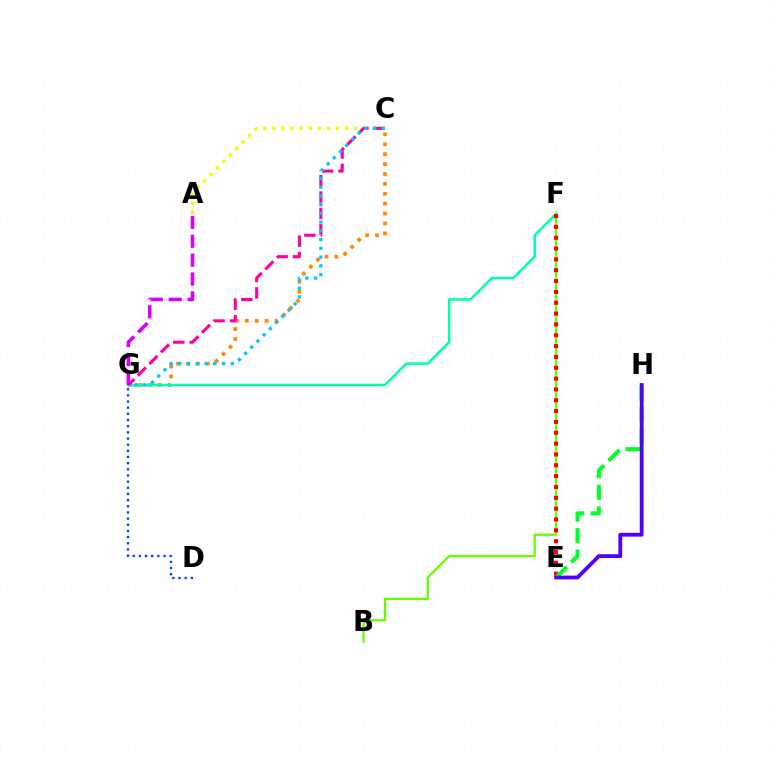{('A', 'C'): [{'color': '#eeff00', 'line_style': 'dotted', 'thickness': 2.48}], ('C', 'G'): [{'color': '#ff8800', 'line_style': 'dotted', 'thickness': 2.69}, {'color': '#ff00a0', 'line_style': 'dashed', 'thickness': 2.23}, {'color': '#00c7ff', 'line_style': 'dotted', 'thickness': 2.38}], ('F', 'G'): [{'color': '#00ffaf', 'line_style': 'solid', 'thickness': 1.84}], ('B', 'F'): [{'color': '#66ff00', 'line_style': 'solid', 'thickness': 1.68}], ('E', 'F'): [{'color': '#ff0000', 'line_style': 'dotted', 'thickness': 2.94}], ('E', 'H'): [{'color': '#00ff27', 'line_style': 'dashed', 'thickness': 2.93}, {'color': '#4f00ff', 'line_style': 'solid', 'thickness': 2.74}], ('D', 'G'): [{'color': '#003fff', 'line_style': 'dotted', 'thickness': 1.67}], ('A', 'G'): [{'color': '#d600ff', 'line_style': 'dashed', 'thickness': 2.56}]}